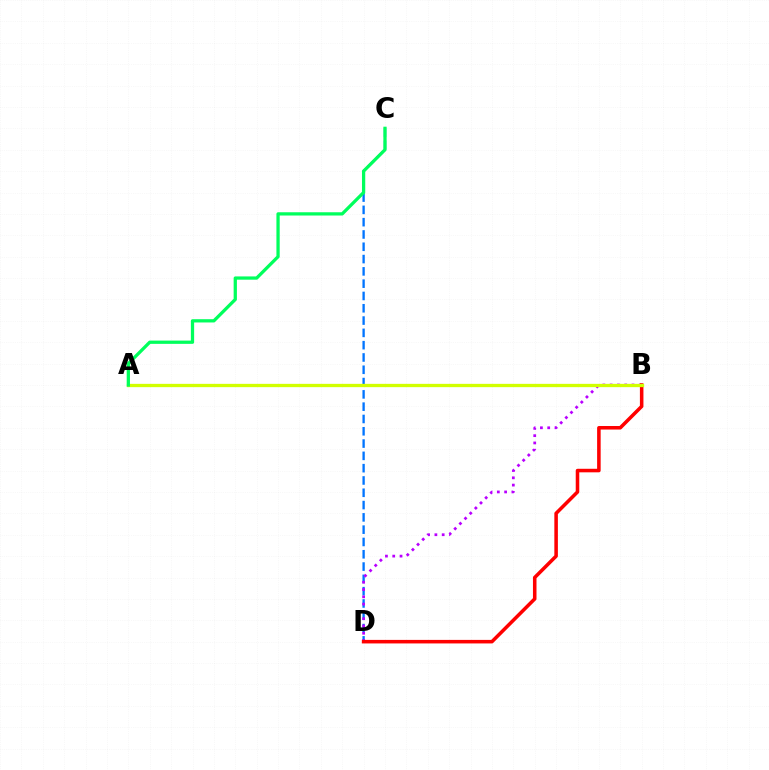{('C', 'D'): [{'color': '#0074ff', 'line_style': 'dashed', 'thickness': 1.67}], ('B', 'D'): [{'color': '#b900ff', 'line_style': 'dotted', 'thickness': 1.98}, {'color': '#ff0000', 'line_style': 'solid', 'thickness': 2.55}], ('A', 'B'): [{'color': '#d1ff00', 'line_style': 'solid', 'thickness': 2.38}], ('A', 'C'): [{'color': '#00ff5c', 'line_style': 'solid', 'thickness': 2.35}]}